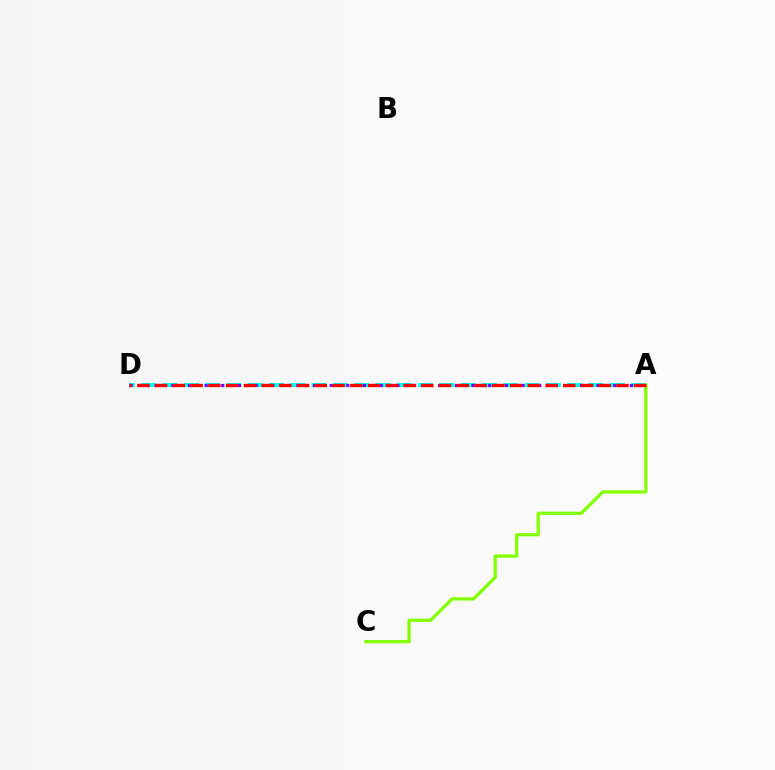{('A', 'D'): [{'color': '#00fff6', 'line_style': 'dashed', 'thickness': 2.89}, {'color': '#7200ff', 'line_style': 'dotted', 'thickness': 2.27}, {'color': '#ff0000', 'line_style': 'dashed', 'thickness': 2.41}], ('A', 'C'): [{'color': '#84ff00', 'line_style': 'solid', 'thickness': 2.36}]}